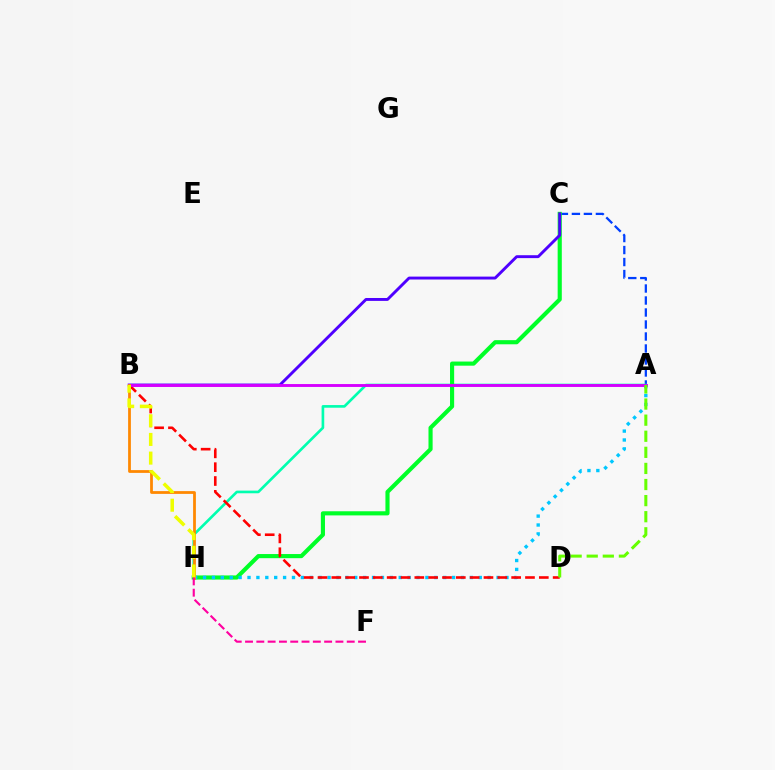{('A', 'C'): [{'color': '#003fff', 'line_style': 'dashed', 'thickness': 1.63}], ('A', 'H'): [{'color': '#00ffaf', 'line_style': 'solid', 'thickness': 1.91}, {'color': '#00c7ff', 'line_style': 'dotted', 'thickness': 2.42}], ('C', 'H'): [{'color': '#00ff27', 'line_style': 'solid', 'thickness': 2.98}], ('B', 'D'): [{'color': '#ff0000', 'line_style': 'dashed', 'thickness': 1.88}], ('B', 'C'): [{'color': '#4f00ff', 'line_style': 'solid', 'thickness': 2.09}], ('A', 'B'): [{'color': '#d600ff', 'line_style': 'solid', 'thickness': 2.08}], ('B', 'H'): [{'color': '#ff8800', 'line_style': 'solid', 'thickness': 1.99}, {'color': '#eeff00', 'line_style': 'dashed', 'thickness': 2.54}], ('F', 'H'): [{'color': '#ff00a0', 'line_style': 'dashed', 'thickness': 1.54}], ('A', 'D'): [{'color': '#66ff00', 'line_style': 'dashed', 'thickness': 2.19}]}